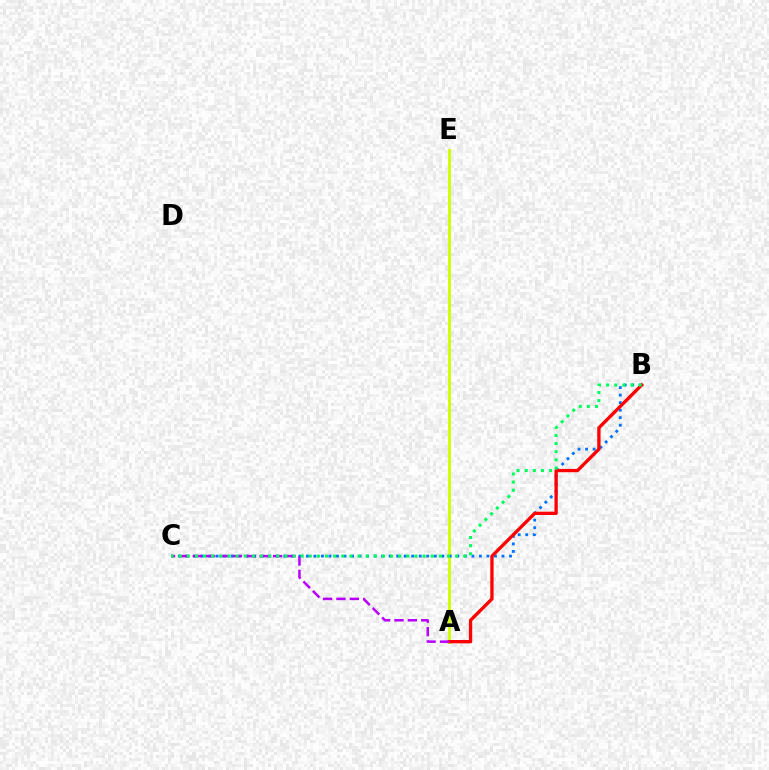{('A', 'E'): [{'color': '#d1ff00', 'line_style': 'solid', 'thickness': 2.06}], ('B', 'C'): [{'color': '#0074ff', 'line_style': 'dotted', 'thickness': 2.04}, {'color': '#00ff5c', 'line_style': 'dotted', 'thickness': 2.21}], ('A', 'B'): [{'color': '#ff0000', 'line_style': 'solid', 'thickness': 2.38}], ('A', 'C'): [{'color': '#b900ff', 'line_style': 'dashed', 'thickness': 1.82}]}